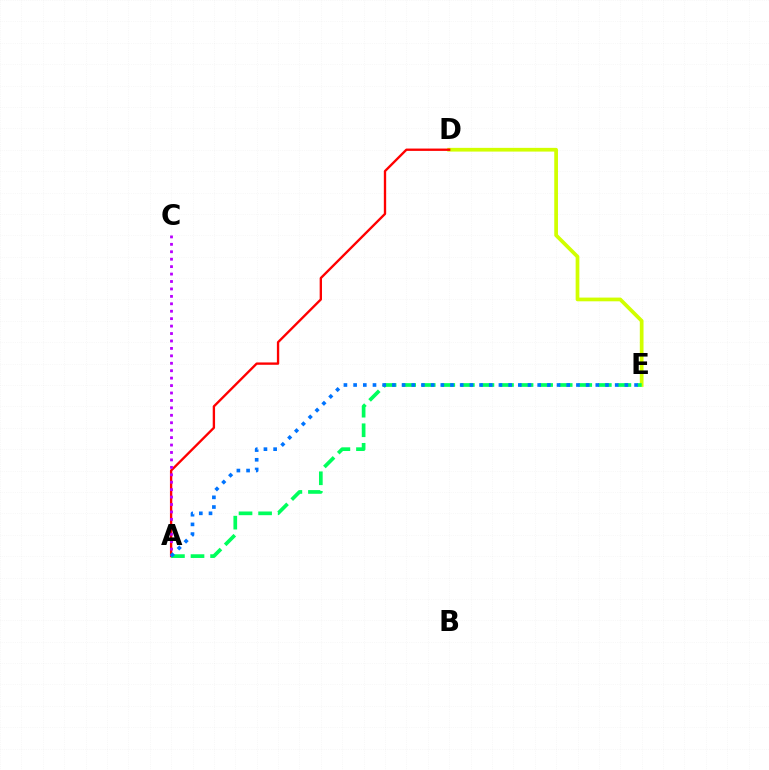{('D', 'E'): [{'color': '#d1ff00', 'line_style': 'solid', 'thickness': 2.68}], ('A', 'D'): [{'color': '#ff0000', 'line_style': 'solid', 'thickness': 1.69}], ('A', 'C'): [{'color': '#b900ff', 'line_style': 'dotted', 'thickness': 2.02}], ('A', 'E'): [{'color': '#00ff5c', 'line_style': 'dashed', 'thickness': 2.66}, {'color': '#0074ff', 'line_style': 'dotted', 'thickness': 2.63}]}